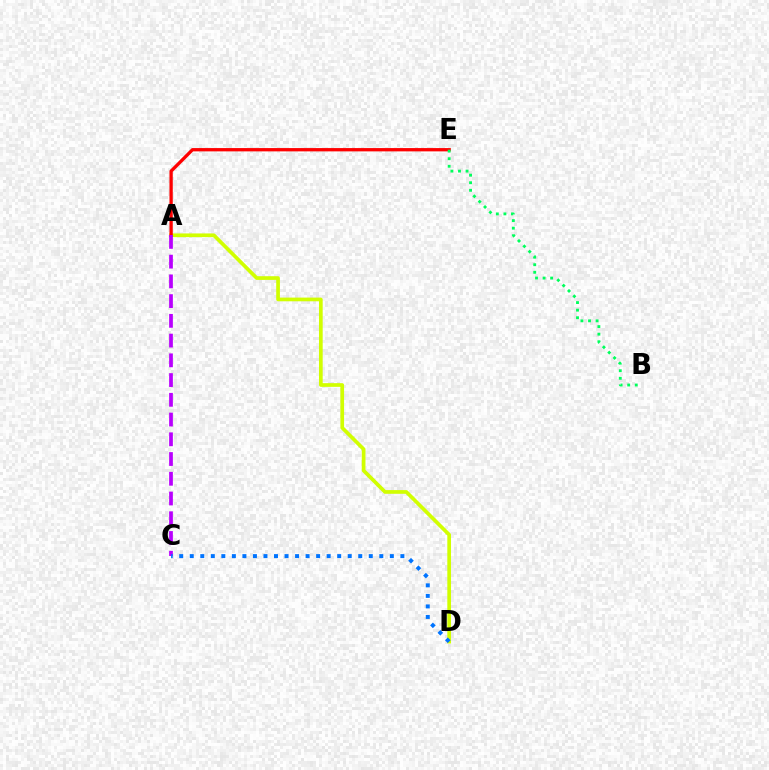{('A', 'D'): [{'color': '#d1ff00', 'line_style': 'solid', 'thickness': 2.66}], ('A', 'E'): [{'color': '#ff0000', 'line_style': 'solid', 'thickness': 2.37}], ('A', 'C'): [{'color': '#b900ff', 'line_style': 'dashed', 'thickness': 2.68}], ('B', 'E'): [{'color': '#00ff5c', 'line_style': 'dotted', 'thickness': 2.06}], ('C', 'D'): [{'color': '#0074ff', 'line_style': 'dotted', 'thickness': 2.86}]}